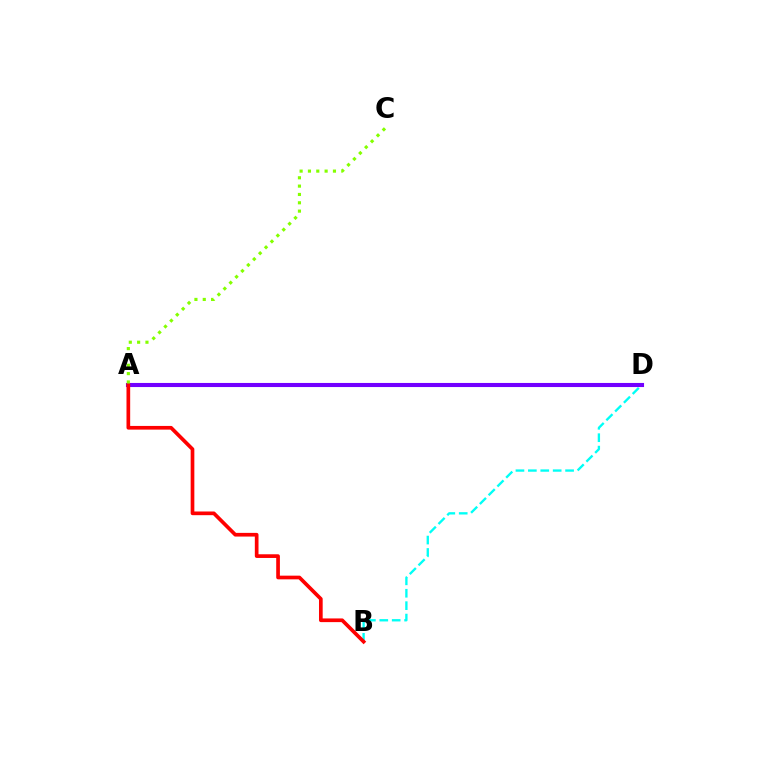{('B', 'D'): [{'color': '#00fff6', 'line_style': 'dashed', 'thickness': 1.69}], ('A', 'D'): [{'color': '#7200ff', 'line_style': 'solid', 'thickness': 2.95}], ('A', 'B'): [{'color': '#ff0000', 'line_style': 'solid', 'thickness': 2.65}], ('A', 'C'): [{'color': '#84ff00', 'line_style': 'dotted', 'thickness': 2.26}]}